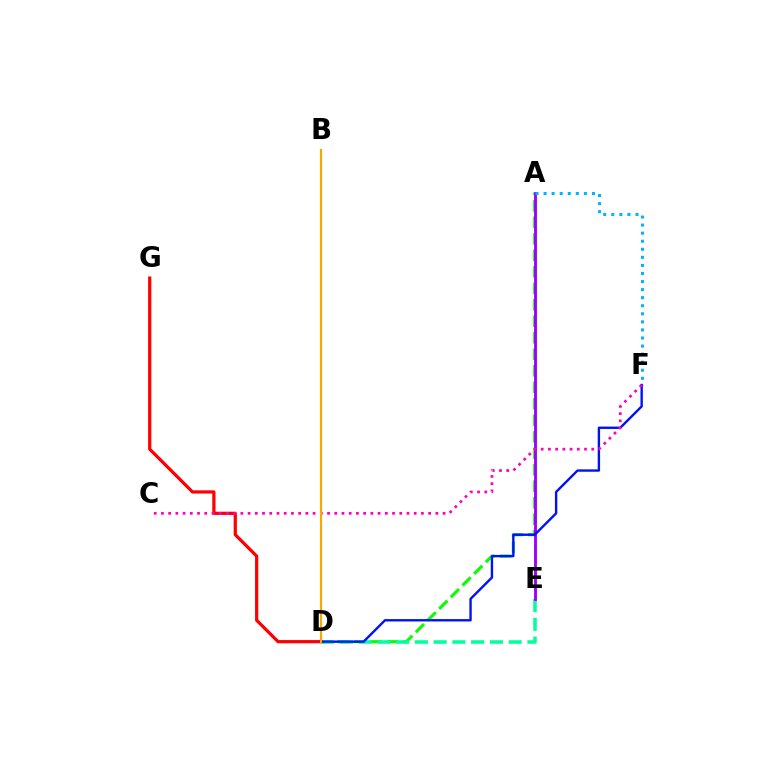{('A', 'D'): [{'color': '#08ff00', 'line_style': 'dashed', 'thickness': 2.24}], ('D', 'E'): [{'color': '#00ff9d', 'line_style': 'dashed', 'thickness': 2.55}], ('A', 'E'): [{'color': '#9b00ff', 'line_style': 'solid', 'thickness': 2.07}], ('D', 'G'): [{'color': '#ff0000', 'line_style': 'solid', 'thickness': 2.32}], ('A', 'F'): [{'color': '#00b5ff', 'line_style': 'dotted', 'thickness': 2.19}], ('D', 'F'): [{'color': '#0010ff', 'line_style': 'solid', 'thickness': 1.71}], ('B', 'D'): [{'color': '#b3ff00', 'line_style': 'solid', 'thickness': 1.53}, {'color': '#ffa500', 'line_style': 'solid', 'thickness': 1.5}], ('C', 'F'): [{'color': '#ff00bd', 'line_style': 'dotted', 'thickness': 1.96}]}